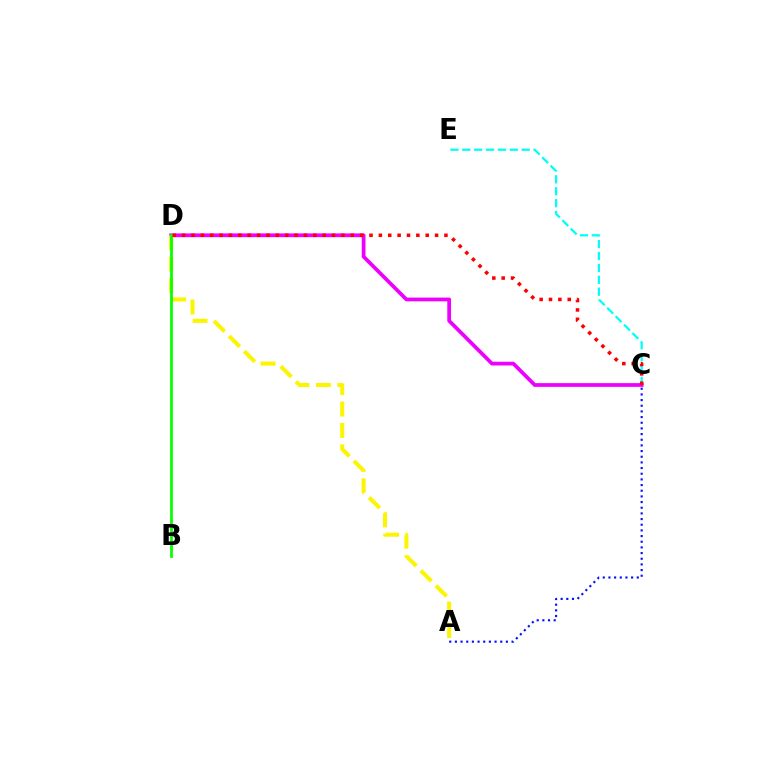{('A', 'C'): [{'color': '#0010ff', 'line_style': 'dotted', 'thickness': 1.54}], ('C', 'D'): [{'color': '#ee00ff', 'line_style': 'solid', 'thickness': 2.7}, {'color': '#ff0000', 'line_style': 'dotted', 'thickness': 2.55}], ('A', 'D'): [{'color': '#fcf500', 'line_style': 'dashed', 'thickness': 2.91}], ('C', 'E'): [{'color': '#00fff6', 'line_style': 'dashed', 'thickness': 1.61}], ('B', 'D'): [{'color': '#08ff00', 'line_style': 'solid', 'thickness': 2.0}]}